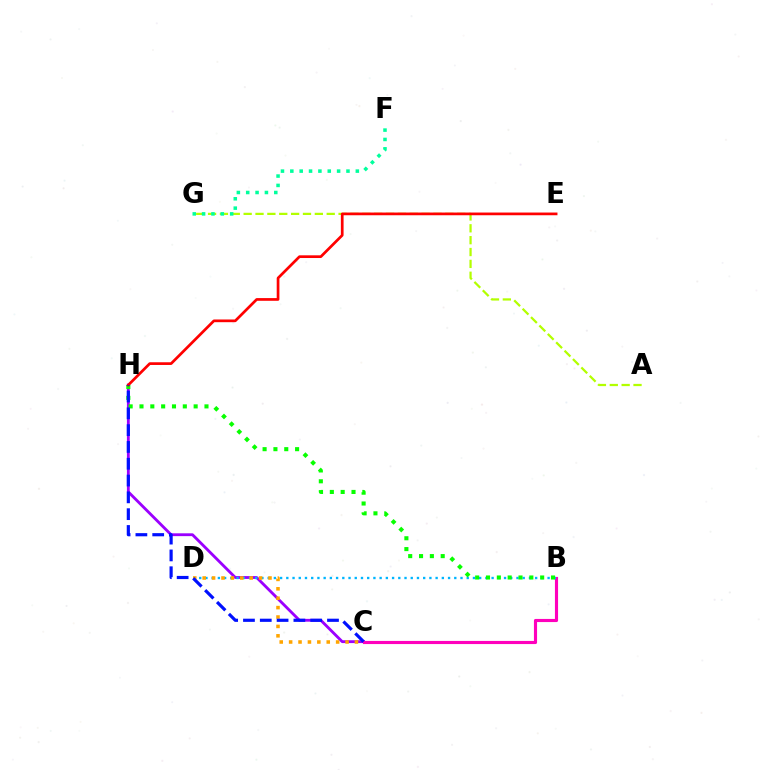{('C', 'H'): [{'color': '#9b00ff', 'line_style': 'solid', 'thickness': 2.04}, {'color': '#0010ff', 'line_style': 'dashed', 'thickness': 2.28}], ('A', 'G'): [{'color': '#b3ff00', 'line_style': 'dashed', 'thickness': 1.61}], ('B', 'C'): [{'color': '#ff00bd', 'line_style': 'solid', 'thickness': 2.26}], ('B', 'D'): [{'color': '#00b5ff', 'line_style': 'dotted', 'thickness': 1.69}], ('B', 'H'): [{'color': '#08ff00', 'line_style': 'dotted', 'thickness': 2.94}], ('F', 'G'): [{'color': '#00ff9d', 'line_style': 'dotted', 'thickness': 2.54}], ('E', 'H'): [{'color': '#ff0000', 'line_style': 'solid', 'thickness': 1.95}], ('C', 'D'): [{'color': '#ffa500', 'line_style': 'dotted', 'thickness': 2.55}]}